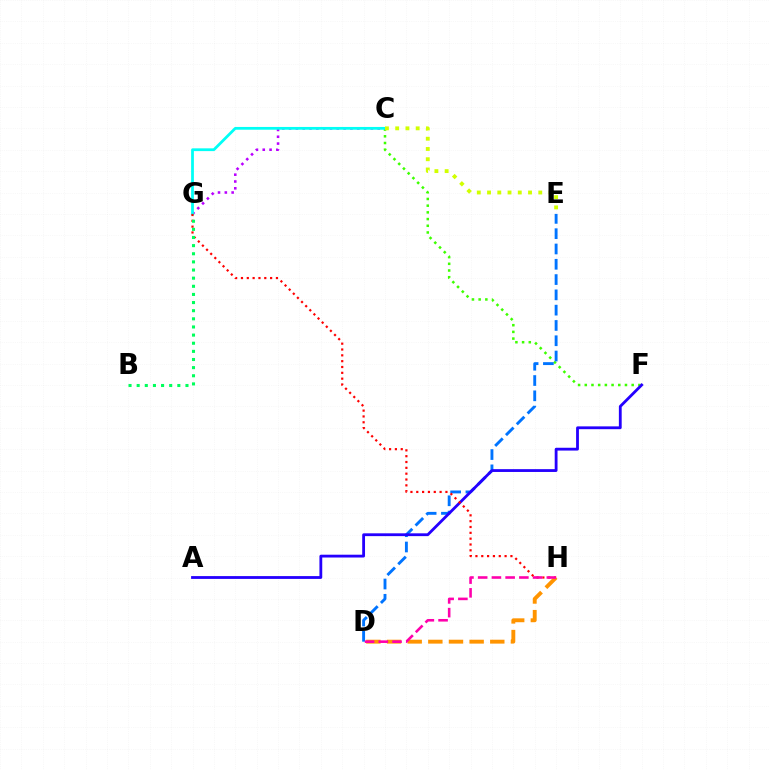{('C', 'F'): [{'color': '#3dff00', 'line_style': 'dotted', 'thickness': 1.82}], ('D', 'E'): [{'color': '#0074ff', 'line_style': 'dashed', 'thickness': 2.08}], ('C', 'G'): [{'color': '#b900ff', 'line_style': 'dotted', 'thickness': 1.85}, {'color': '#00fff6', 'line_style': 'solid', 'thickness': 1.99}], ('A', 'F'): [{'color': '#2500ff', 'line_style': 'solid', 'thickness': 2.03}], ('G', 'H'): [{'color': '#ff0000', 'line_style': 'dotted', 'thickness': 1.58}], ('C', 'E'): [{'color': '#d1ff00', 'line_style': 'dotted', 'thickness': 2.78}], ('D', 'H'): [{'color': '#ff9400', 'line_style': 'dashed', 'thickness': 2.81}, {'color': '#ff00ac', 'line_style': 'dashed', 'thickness': 1.87}], ('B', 'G'): [{'color': '#00ff5c', 'line_style': 'dotted', 'thickness': 2.21}]}